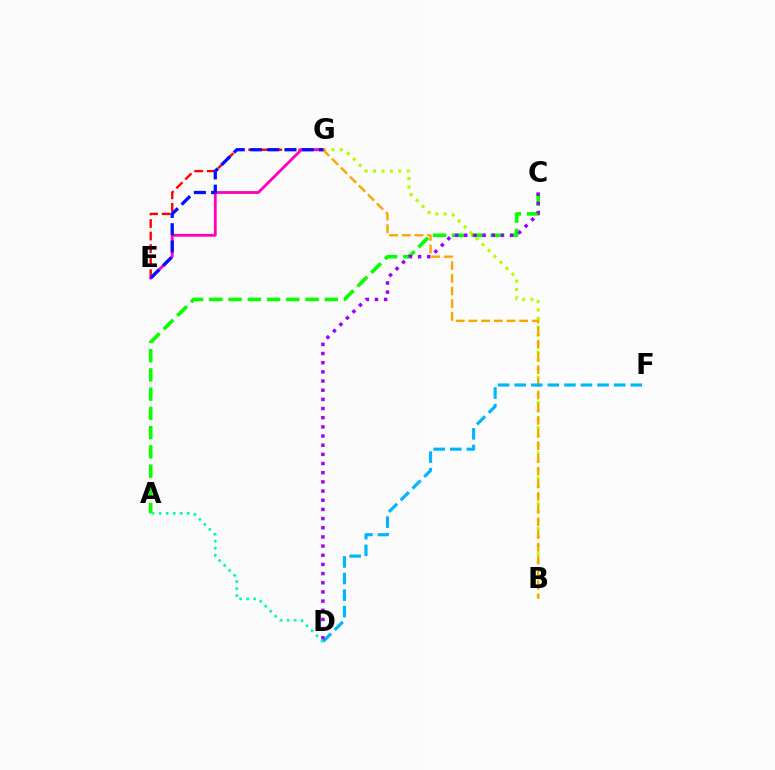{('A', 'C'): [{'color': '#08ff00', 'line_style': 'dashed', 'thickness': 2.61}], ('B', 'G'): [{'color': '#b3ff00', 'line_style': 'dotted', 'thickness': 2.28}, {'color': '#ffa500', 'line_style': 'dashed', 'thickness': 1.72}], ('E', 'G'): [{'color': '#ff0000', 'line_style': 'dashed', 'thickness': 1.7}, {'color': '#ff00bd', 'line_style': 'solid', 'thickness': 2.03}, {'color': '#0010ff', 'line_style': 'dashed', 'thickness': 2.34}], ('D', 'F'): [{'color': '#00b5ff', 'line_style': 'dashed', 'thickness': 2.25}], ('C', 'D'): [{'color': '#9b00ff', 'line_style': 'dotted', 'thickness': 2.49}], ('A', 'D'): [{'color': '#00ff9d', 'line_style': 'dotted', 'thickness': 1.91}]}